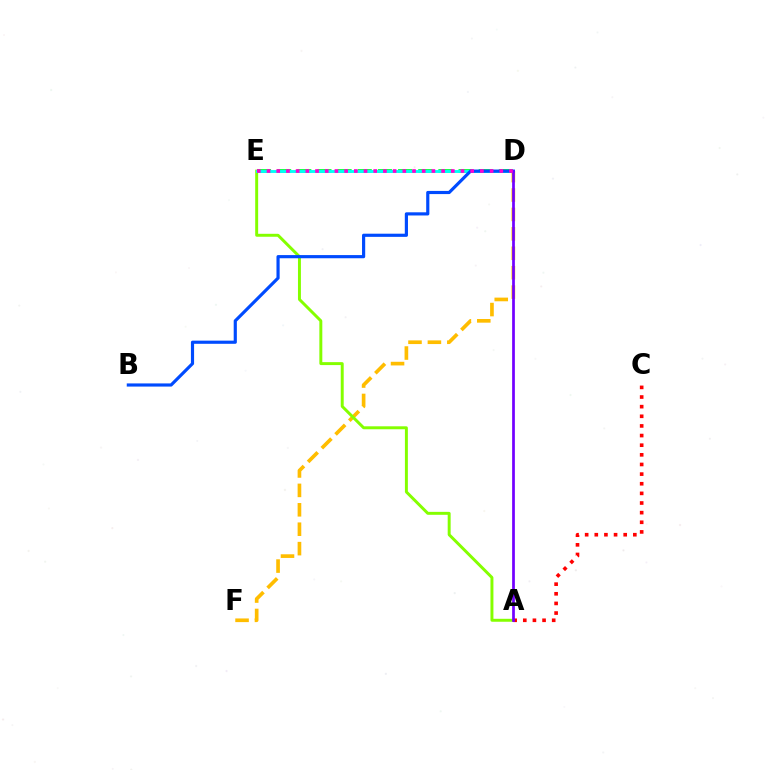{('D', 'F'): [{'color': '#ffbd00', 'line_style': 'dashed', 'thickness': 2.64}], ('A', 'E'): [{'color': '#84ff00', 'line_style': 'solid', 'thickness': 2.13}], ('D', 'E'): [{'color': '#00ff39', 'line_style': 'dashed', 'thickness': 2.74}, {'color': '#00fff6', 'line_style': 'solid', 'thickness': 2.07}, {'color': '#ff00cf', 'line_style': 'dotted', 'thickness': 2.64}], ('A', 'C'): [{'color': '#ff0000', 'line_style': 'dotted', 'thickness': 2.62}], ('B', 'D'): [{'color': '#004bff', 'line_style': 'solid', 'thickness': 2.28}], ('A', 'D'): [{'color': '#7200ff', 'line_style': 'solid', 'thickness': 1.96}]}